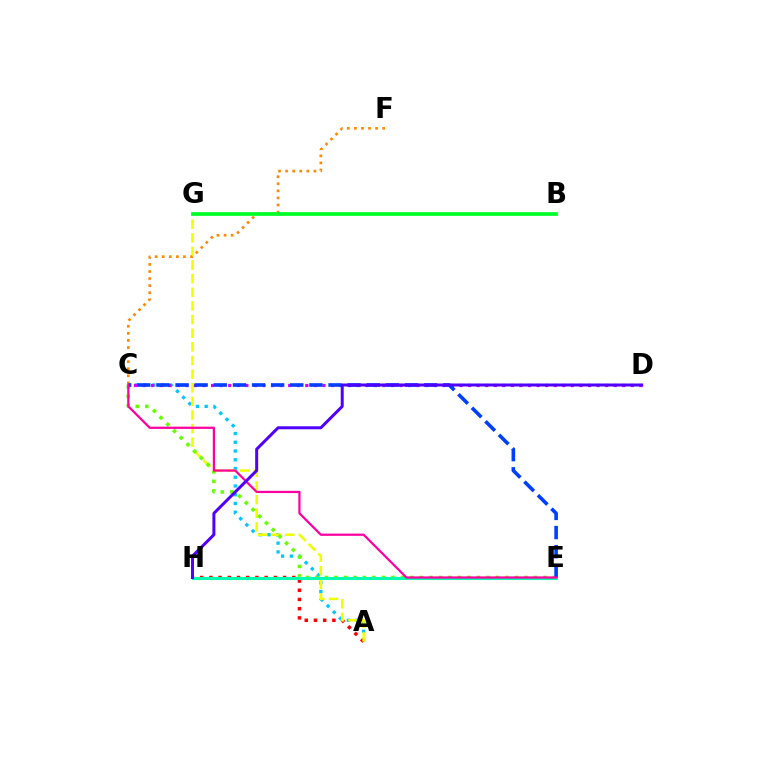{('A', 'C'): [{'color': '#00c7ff', 'line_style': 'dotted', 'thickness': 2.38}], ('A', 'H'): [{'color': '#ff0000', 'line_style': 'dotted', 'thickness': 2.5}], ('A', 'G'): [{'color': '#eeff00', 'line_style': 'dashed', 'thickness': 1.85}], ('C', 'D'): [{'color': '#d600ff', 'line_style': 'dotted', 'thickness': 2.33}], ('C', 'F'): [{'color': '#ff8800', 'line_style': 'dotted', 'thickness': 1.92}], ('B', 'G'): [{'color': '#00ff27', 'line_style': 'solid', 'thickness': 2.68}], ('C', 'E'): [{'color': '#66ff00', 'line_style': 'dotted', 'thickness': 2.58}, {'color': '#003fff', 'line_style': 'dashed', 'thickness': 2.6}, {'color': '#ff00a0', 'line_style': 'solid', 'thickness': 1.61}], ('E', 'H'): [{'color': '#00ffaf', 'line_style': 'solid', 'thickness': 2.21}], ('D', 'H'): [{'color': '#4f00ff', 'line_style': 'solid', 'thickness': 2.15}]}